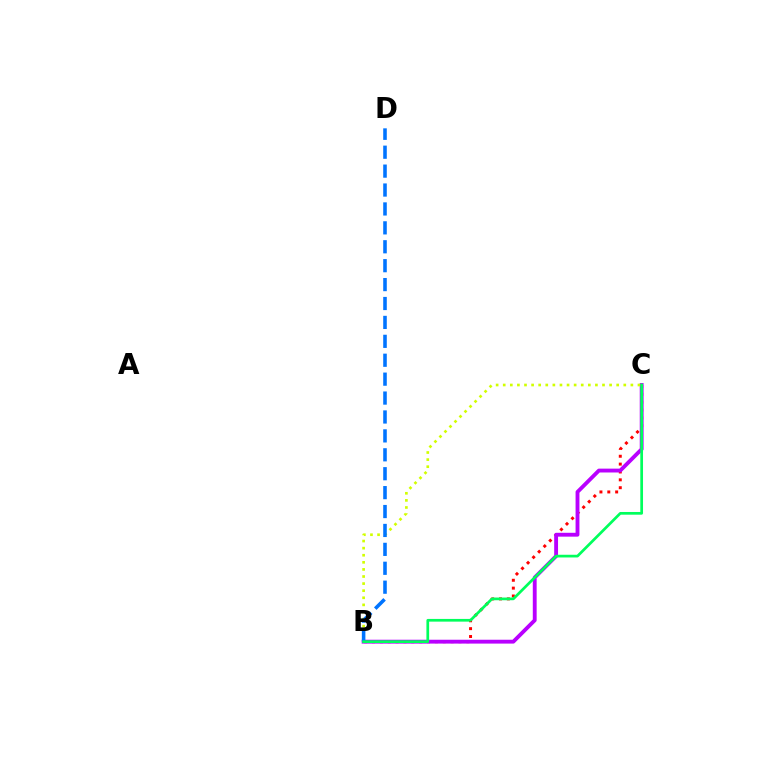{('B', 'C'): [{'color': '#ff0000', 'line_style': 'dotted', 'thickness': 2.14}, {'color': '#b900ff', 'line_style': 'solid', 'thickness': 2.78}, {'color': '#d1ff00', 'line_style': 'dotted', 'thickness': 1.93}, {'color': '#00ff5c', 'line_style': 'solid', 'thickness': 1.95}], ('B', 'D'): [{'color': '#0074ff', 'line_style': 'dashed', 'thickness': 2.57}]}